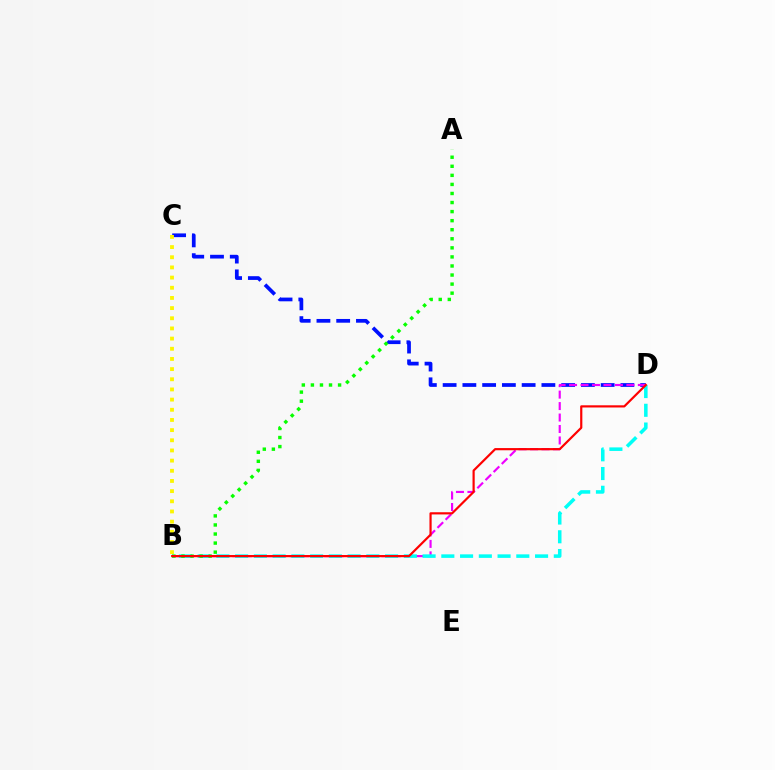{('C', 'D'): [{'color': '#0010ff', 'line_style': 'dashed', 'thickness': 2.68}], ('B', 'C'): [{'color': '#fcf500', 'line_style': 'dotted', 'thickness': 2.76}], ('B', 'D'): [{'color': '#ee00ff', 'line_style': 'dashed', 'thickness': 1.56}, {'color': '#00fff6', 'line_style': 'dashed', 'thickness': 2.55}, {'color': '#ff0000', 'line_style': 'solid', 'thickness': 1.57}], ('A', 'B'): [{'color': '#08ff00', 'line_style': 'dotted', 'thickness': 2.46}]}